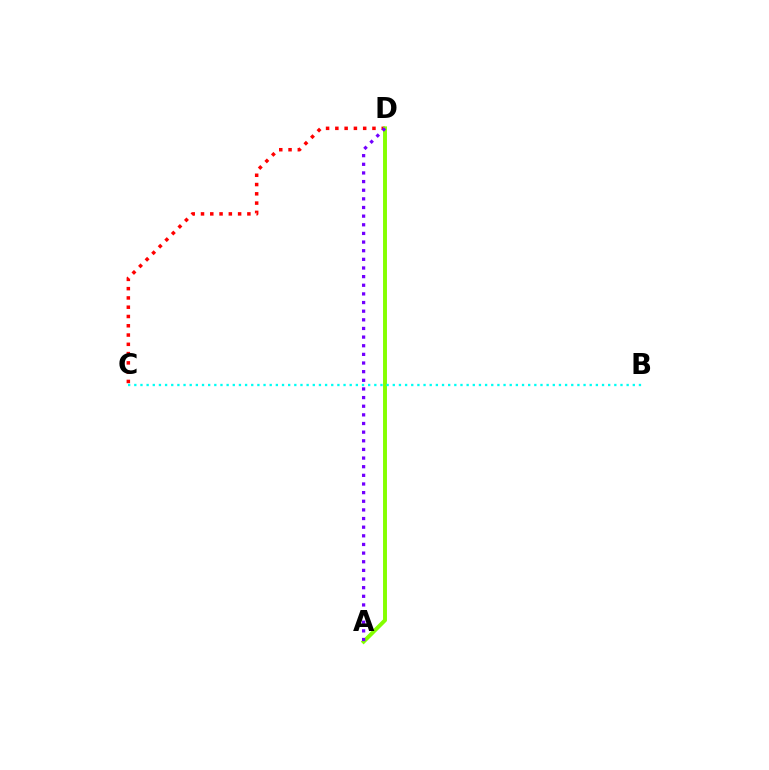{('C', 'D'): [{'color': '#ff0000', 'line_style': 'dotted', 'thickness': 2.52}], ('A', 'D'): [{'color': '#84ff00', 'line_style': 'solid', 'thickness': 2.83}, {'color': '#7200ff', 'line_style': 'dotted', 'thickness': 2.35}], ('B', 'C'): [{'color': '#00fff6', 'line_style': 'dotted', 'thickness': 1.67}]}